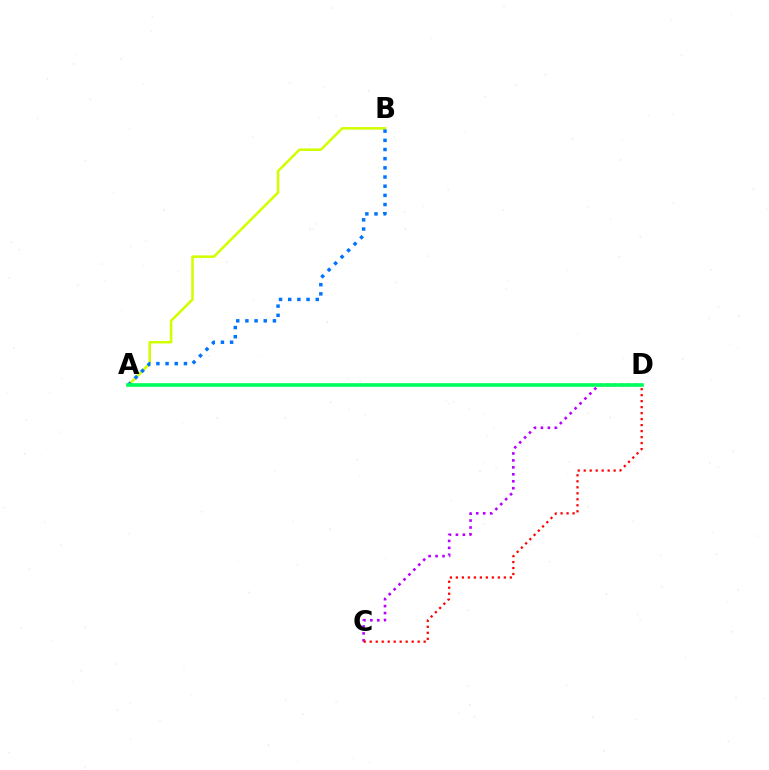{('A', 'B'): [{'color': '#d1ff00', 'line_style': 'solid', 'thickness': 1.83}, {'color': '#0074ff', 'line_style': 'dotted', 'thickness': 2.49}], ('C', 'D'): [{'color': '#b900ff', 'line_style': 'dotted', 'thickness': 1.89}, {'color': '#ff0000', 'line_style': 'dotted', 'thickness': 1.63}], ('A', 'D'): [{'color': '#00ff5c', 'line_style': 'solid', 'thickness': 2.63}]}